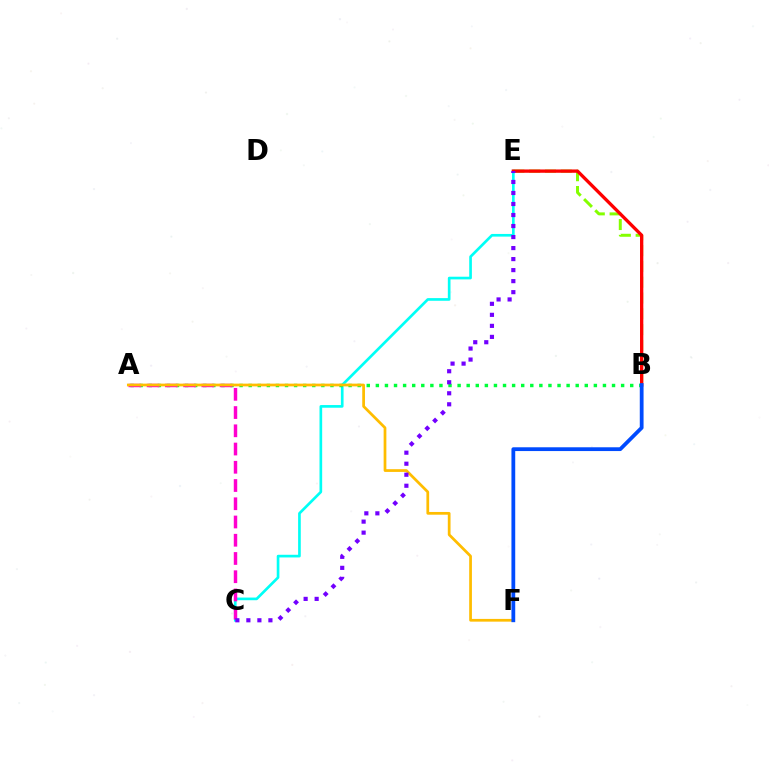{('B', 'E'): [{'color': '#84ff00', 'line_style': 'dashed', 'thickness': 2.15}, {'color': '#ff0000', 'line_style': 'solid', 'thickness': 2.38}], ('C', 'E'): [{'color': '#00fff6', 'line_style': 'solid', 'thickness': 1.92}, {'color': '#7200ff', 'line_style': 'dotted', 'thickness': 2.99}], ('A', 'B'): [{'color': '#00ff39', 'line_style': 'dotted', 'thickness': 2.47}], ('A', 'C'): [{'color': '#ff00cf', 'line_style': 'dashed', 'thickness': 2.48}], ('A', 'F'): [{'color': '#ffbd00', 'line_style': 'solid', 'thickness': 1.97}], ('B', 'F'): [{'color': '#004bff', 'line_style': 'solid', 'thickness': 2.73}]}